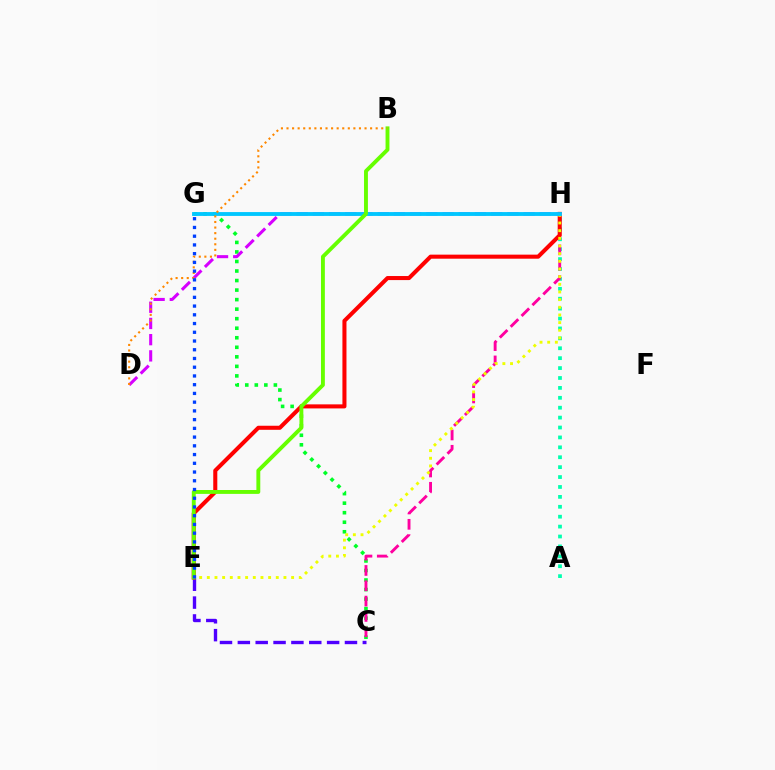{('C', 'E'): [{'color': '#4f00ff', 'line_style': 'dashed', 'thickness': 2.43}], ('A', 'H'): [{'color': '#00ffaf', 'line_style': 'dotted', 'thickness': 2.69}], ('C', 'G'): [{'color': '#00ff27', 'line_style': 'dotted', 'thickness': 2.59}], ('C', 'H'): [{'color': '#ff00a0', 'line_style': 'dashed', 'thickness': 2.08}], ('D', 'H'): [{'color': '#d600ff', 'line_style': 'dashed', 'thickness': 2.2}], ('E', 'H'): [{'color': '#ff0000', 'line_style': 'solid', 'thickness': 2.92}, {'color': '#eeff00', 'line_style': 'dotted', 'thickness': 2.08}], ('G', 'H'): [{'color': '#00c7ff', 'line_style': 'solid', 'thickness': 2.77}], ('B', 'E'): [{'color': '#66ff00', 'line_style': 'solid', 'thickness': 2.8}], ('B', 'D'): [{'color': '#ff8800', 'line_style': 'dotted', 'thickness': 1.51}], ('E', 'G'): [{'color': '#003fff', 'line_style': 'dotted', 'thickness': 2.37}]}